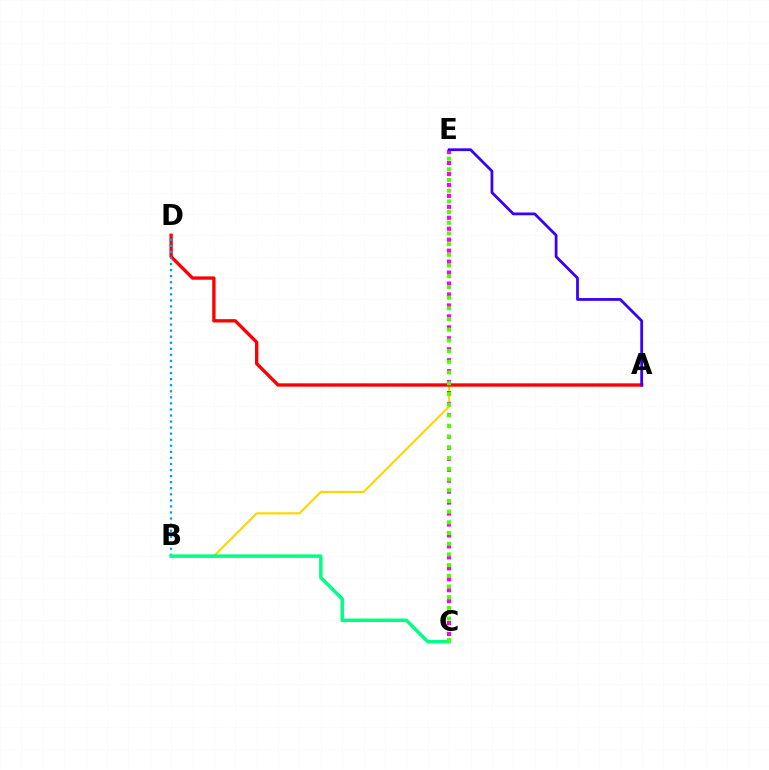{('A', 'B'): [{'color': '#ffd500', 'line_style': 'solid', 'thickness': 1.54}], ('C', 'E'): [{'color': '#ff00ed', 'line_style': 'dotted', 'thickness': 2.98}, {'color': '#4fff00', 'line_style': 'dotted', 'thickness': 2.91}], ('A', 'D'): [{'color': '#ff0000', 'line_style': 'solid', 'thickness': 2.41}], ('B', 'D'): [{'color': '#009eff', 'line_style': 'dotted', 'thickness': 1.65}], ('B', 'C'): [{'color': '#00ff86', 'line_style': 'solid', 'thickness': 2.51}], ('A', 'E'): [{'color': '#3700ff', 'line_style': 'solid', 'thickness': 2.0}]}